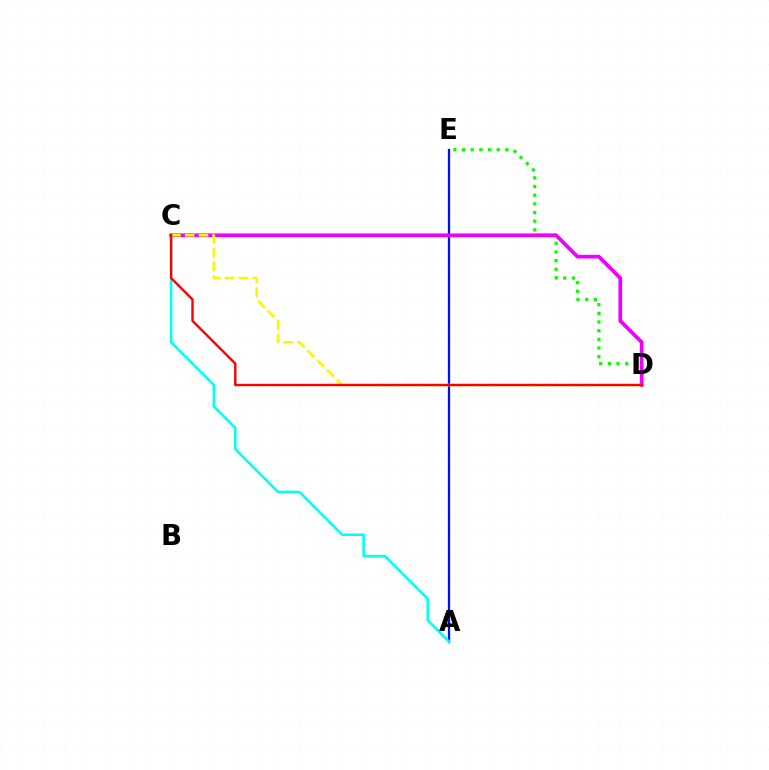{('A', 'E'): [{'color': '#0010ff', 'line_style': 'solid', 'thickness': 1.64}], ('A', 'C'): [{'color': '#00fff6', 'line_style': 'solid', 'thickness': 1.86}], ('D', 'E'): [{'color': '#08ff00', 'line_style': 'dotted', 'thickness': 2.36}], ('C', 'D'): [{'color': '#ee00ff', 'line_style': 'solid', 'thickness': 2.68}, {'color': '#fcf500', 'line_style': 'dashed', 'thickness': 1.87}, {'color': '#ff0000', 'line_style': 'solid', 'thickness': 1.73}]}